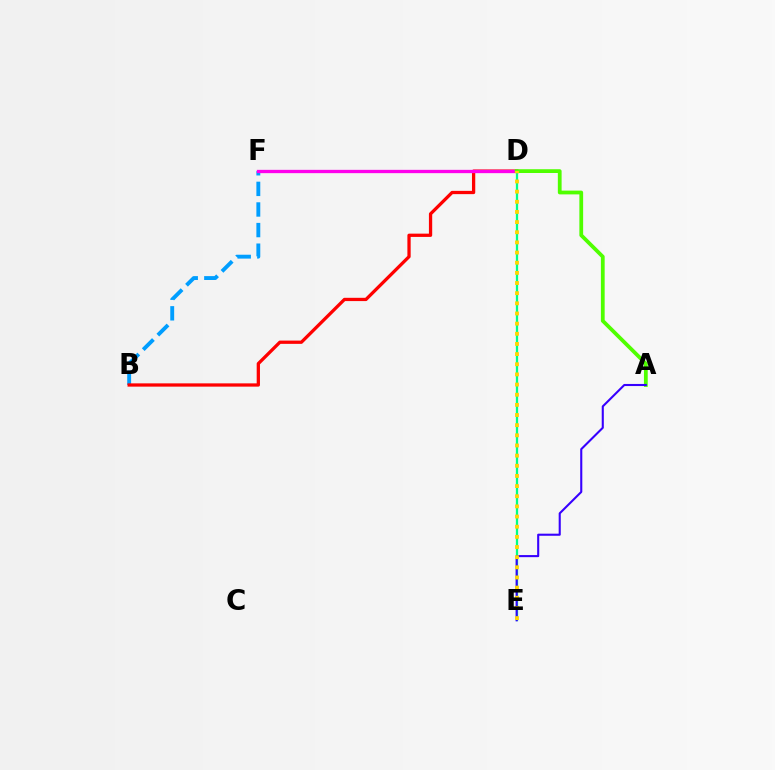{('D', 'E'): [{'color': '#00ff86', 'line_style': 'solid', 'thickness': 1.64}, {'color': '#ffd500', 'line_style': 'dotted', 'thickness': 2.76}], ('B', 'F'): [{'color': '#009eff', 'line_style': 'dashed', 'thickness': 2.8}], ('B', 'D'): [{'color': '#ff0000', 'line_style': 'solid', 'thickness': 2.36}], ('D', 'F'): [{'color': '#ff00ed', 'line_style': 'solid', 'thickness': 2.38}], ('A', 'D'): [{'color': '#4fff00', 'line_style': 'solid', 'thickness': 2.72}], ('A', 'E'): [{'color': '#3700ff', 'line_style': 'solid', 'thickness': 1.51}]}